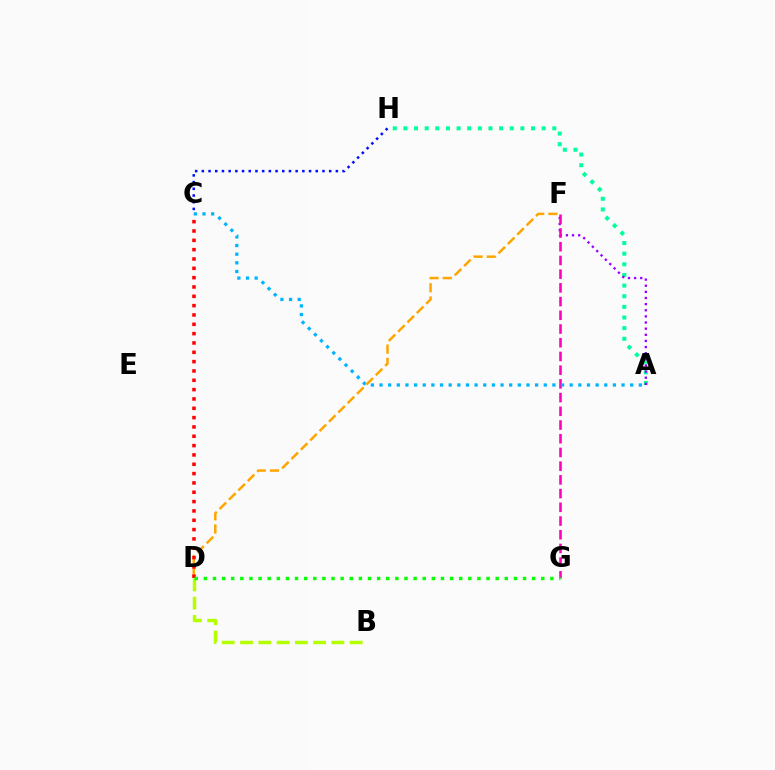{('A', 'H'): [{'color': '#00ff9d', 'line_style': 'dotted', 'thickness': 2.89}], ('A', 'F'): [{'color': '#9b00ff', 'line_style': 'dotted', 'thickness': 1.67}], ('F', 'G'): [{'color': '#ff00bd', 'line_style': 'dashed', 'thickness': 1.86}], ('B', 'D'): [{'color': '#b3ff00', 'line_style': 'dashed', 'thickness': 2.48}], ('A', 'C'): [{'color': '#00b5ff', 'line_style': 'dotted', 'thickness': 2.35}], ('D', 'F'): [{'color': '#ffa500', 'line_style': 'dashed', 'thickness': 1.79}], ('C', 'D'): [{'color': '#ff0000', 'line_style': 'dotted', 'thickness': 2.54}], ('C', 'H'): [{'color': '#0010ff', 'line_style': 'dotted', 'thickness': 1.82}], ('D', 'G'): [{'color': '#08ff00', 'line_style': 'dotted', 'thickness': 2.48}]}